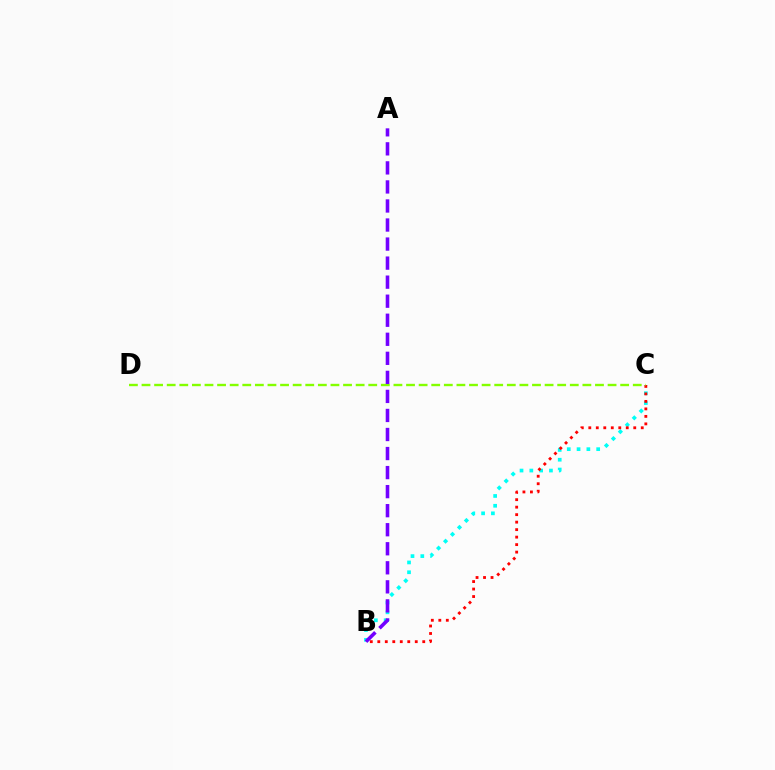{('B', 'C'): [{'color': '#00fff6', 'line_style': 'dotted', 'thickness': 2.66}, {'color': '#ff0000', 'line_style': 'dotted', 'thickness': 2.04}], ('C', 'D'): [{'color': '#84ff00', 'line_style': 'dashed', 'thickness': 1.71}], ('A', 'B'): [{'color': '#7200ff', 'line_style': 'dashed', 'thickness': 2.59}]}